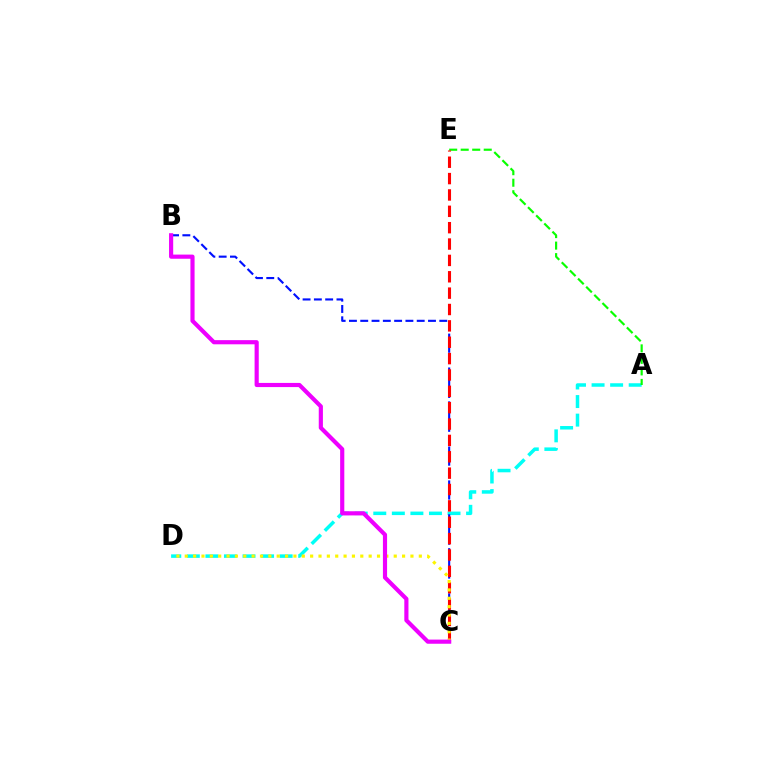{('A', 'D'): [{'color': '#00fff6', 'line_style': 'dashed', 'thickness': 2.52}], ('B', 'C'): [{'color': '#0010ff', 'line_style': 'dashed', 'thickness': 1.53}, {'color': '#ee00ff', 'line_style': 'solid', 'thickness': 2.99}], ('A', 'E'): [{'color': '#08ff00', 'line_style': 'dashed', 'thickness': 1.56}], ('C', 'E'): [{'color': '#ff0000', 'line_style': 'dashed', 'thickness': 2.22}], ('C', 'D'): [{'color': '#fcf500', 'line_style': 'dotted', 'thickness': 2.27}]}